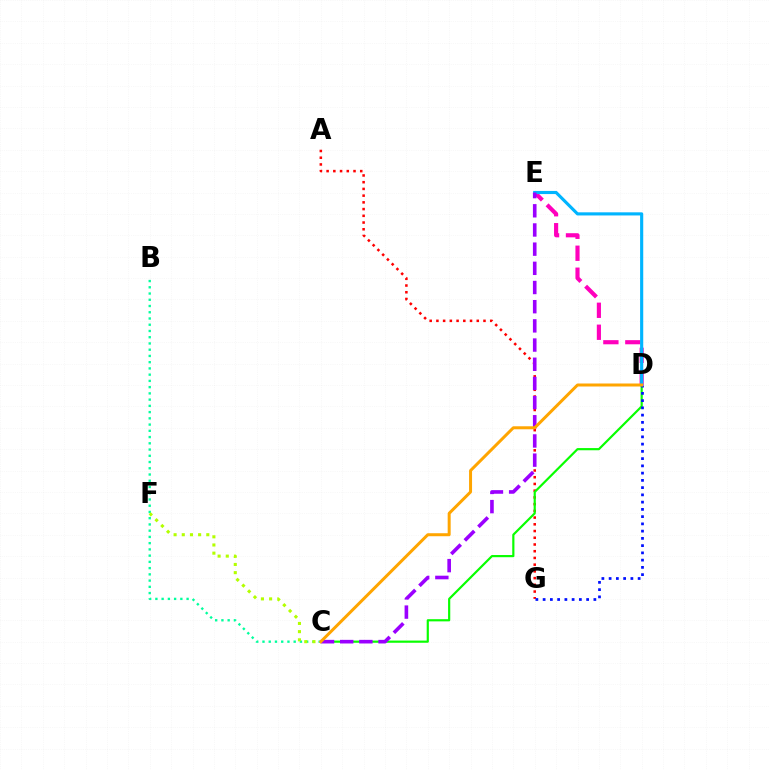{('D', 'E'): [{'color': '#ff00bd', 'line_style': 'dashed', 'thickness': 2.98}, {'color': '#00b5ff', 'line_style': 'solid', 'thickness': 2.26}], ('A', 'G'): [{'color': '#ff0000', 'line_style': 'dotted', 'thickness': 1.83}], ('C', 'D'): [{'color': '#08ff00', 'line_style': 'solid', 'thickness': 1.57}, {'color': '#ffa500', 'line_style': 'solid', 'thickness': 2.16}], ('B', 'C'): [{'color': '#00ff9d', 'line_style': 'dotted', 'thickness': 1.7}], ('D', 'G'): [{'color': '#0010ff', 'line_style': 'dotted', 'thickness': 1.97}], ('C', 'E'): [{'color': '#9b00ff', 'line_style': 'dashed', 'thickness': 2.61}], ('C', 'F'): [{'color': '#b3ff00', 'line_style': 'dotted', 'thickness': 2.22}]}